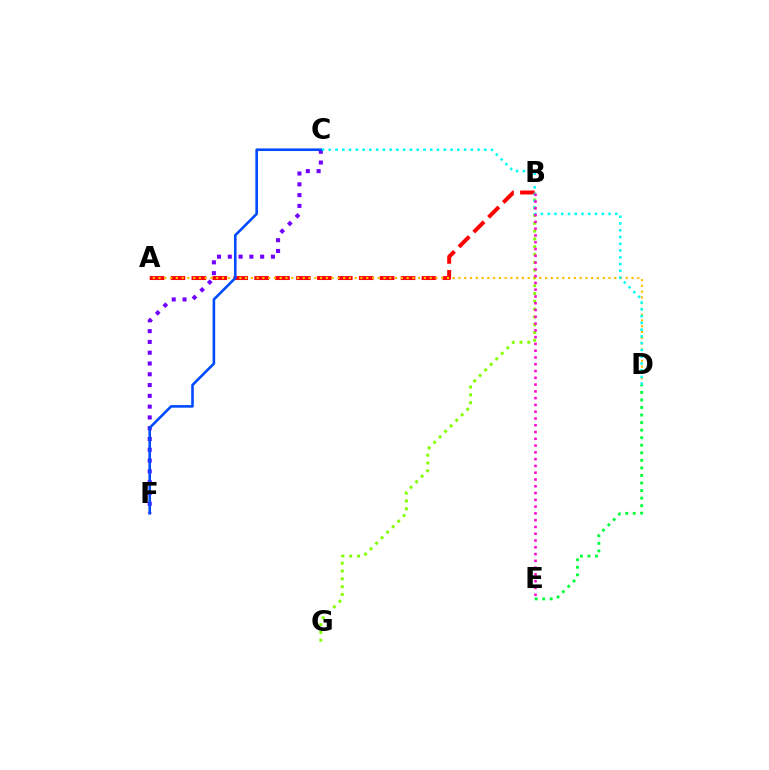{('B', 'G'): [{'color': '#84ff00', 'line_style': 'dotted', 'thickness': 2.12}], ('A', 'B'): [{'color': '#ff0000', 'line_style': 'dashed', 'thickness': 2.84}], ('A', 'D'): [{'color': '#ffbd00', 'line_style': 'dotted', 'thickness': 1.57}], ('D', 'E'): [{'color': '#00ff39', 'line_style': 'dotted', 'thickness': 2.05}], ('C', 'F'): [{'color': '#7200ff', 'line_style': 'dotted', 'thickness': 2.93}, {'color': '#004bff', 'line_style': 'solid', 'thickness': 1.87}], ('C', 'D'): [{'color': '#00fff6', 'line_style': 'dotted', 'thickness': 1.84}], ('B', 'E'): [{'color': '#ff00cf', 'line_style': 'dotted', 'thickness': 1.84}]}